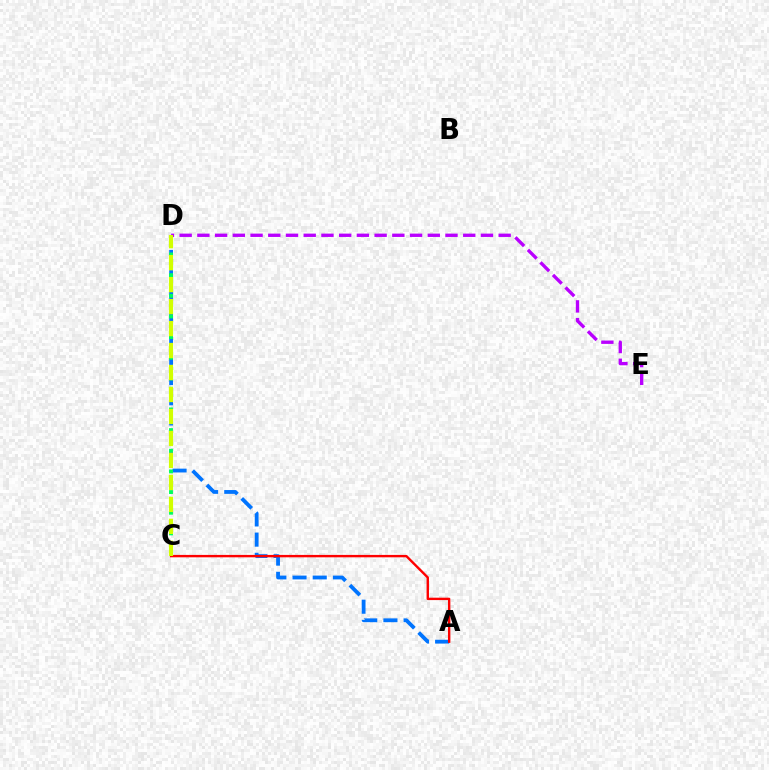{('D', 'E'): [{'color': '#b900ff', 'line_style': 'dashed', 'thickness': 2.41}], ('A', 'D'): [{'color': '#0074ff', 'line_style': 'dashed', 'thickness': 2.74}], ('C', 'D'): [{'color': '#00ff5c', 'line_style': 'dotted', 'thickness': 2.81}, {'color': '#d1ff00', 'line_style': 'dashed', 'thickness': 2.99}], ('A', 'C'): [{'color': '#ff0000', 'line_style': 'solid', 'thickness': 1.73}]}